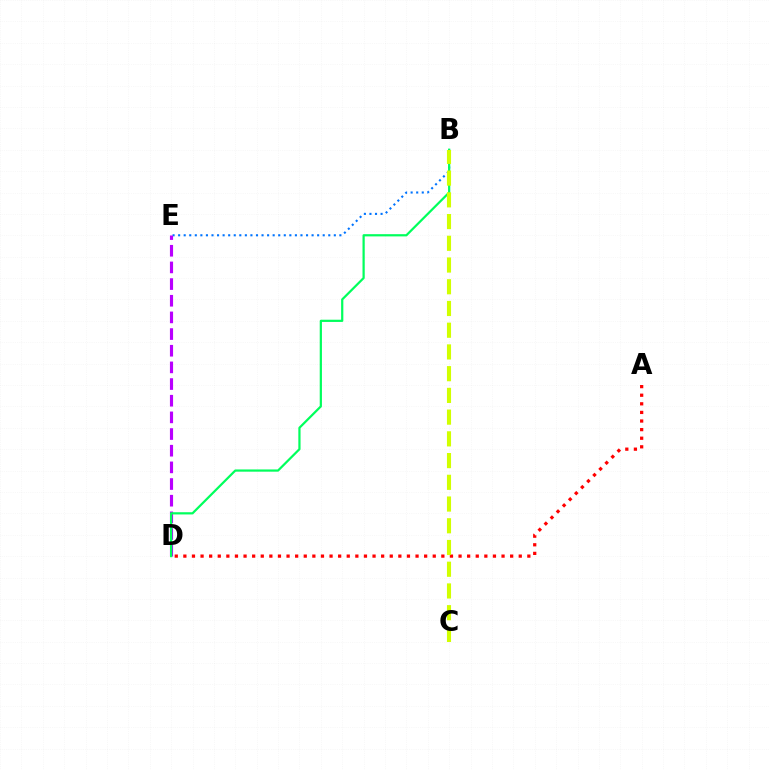{('B', 'E'): [{'color': '#0074ff', 'line_style': 'dotted', 'thickness': 1.51}], ('A', 'D'): [{'color': '#ff0000', 'line_style': 'dotted', 'thickness': 2.34}], ('D', 'E'): [{'color': '#b900ff', 'line_style': 'dashed', 'thickness': 2.26}], ('B', 'D'): [{'color': '#00ff5c', 'line_style': 'solid', 'thickness': 1.6}], ('B', 'C'): [{'color': '#d1ff00', 'line_style': 'dashed', 'thickness': 2.95}]}